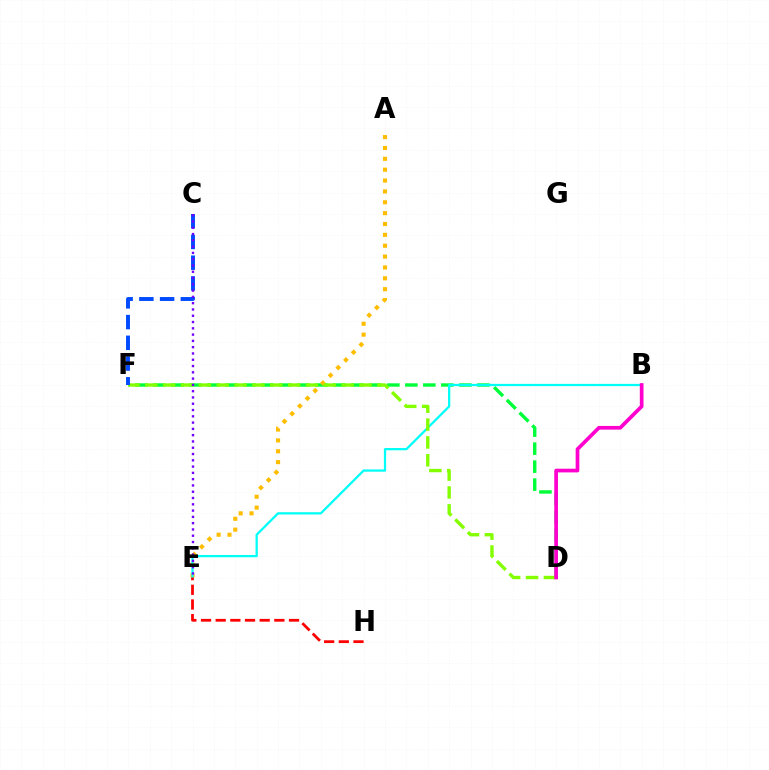{('D', 'F'): [{'color': '#00ff39', 'line_style': 'dashed', 'thickness': 2.44}, {'color': '#84ff00', 'line_style': 'dashed', 'thickness': 2.43}], ('A', 'E'): [{'color': '#ffbd00', 'line_style': 'dotted', 'thickness': 2.95}], ('B', 'E'): [{'color': '#00fff6', 'line_style': 'solid', 'thickness': 1.63}], ('B', 'D'): [{'color': '#ff00cf', 'line_style': 'solid', 'thickness': 2.66}], ('C', 'F'): [{'color': '#004bff', 'line_style': 'dashed', 'thickness': 2.82}], ('E', 'H'): [{'color': '#ff0000', 'line_style': 'dashed', 'thickness': 1.99}], ('C', 'E'): [{'color': '#7200ff', 'line_style': 'dotted', 'thickness': 1.71}]}